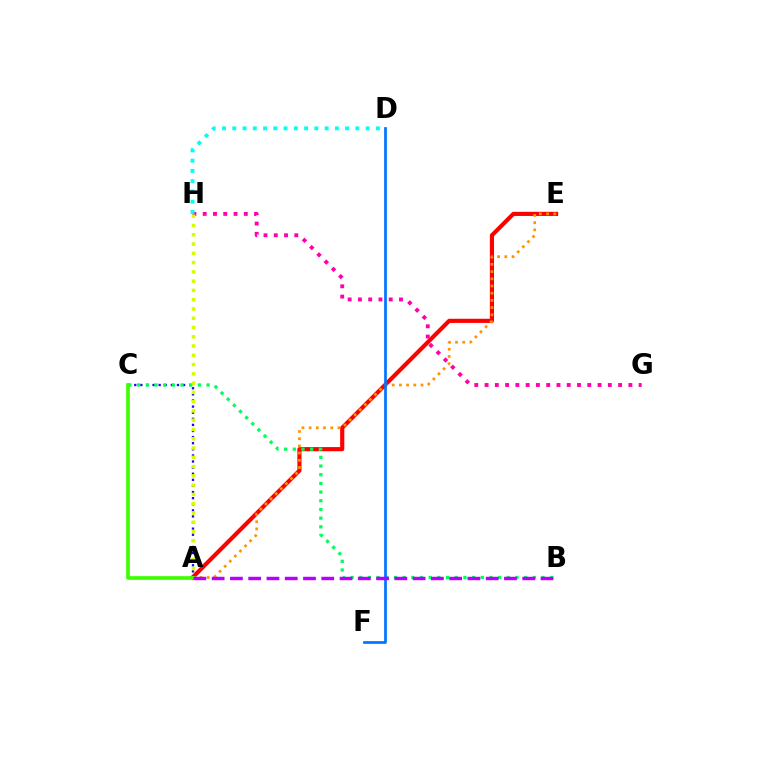{('A', 'E'): [{'color': '#ff0000', 'line_style': 'solid', 'thickness': 2.98}, {'color': '#ff9400', 'line_style': 'dotted', 'thickness': 1.96}], ('A', 'C'): [{'color': '#2500ff', 'line_style': 'dotted', 'thickness': 1.66}, {'color': '#3dff00', 'line_style': 'solid', 'thickness': 2.64}], ('B', 'C'): [{'color': '#00ff5c', 'line_style': 'dotted', 'thickness': 2.36}], ('G', 'H'): [{'color': '#ff00ac', 'line_style': 'dotted', 'thickness': 2.79}], ('A', 'H'): [{'color': '#d1ff00', 'line_style': 'dotted', 'thickness': 2.52}], ('D', 'H'): [{'color': '#00fff6', 'line_style': 'dotted', 'thickness': 2.79}], ('D', 'F'): [{'color': '#0074ff', 'line_style': 'solid', 'thickness': 1.95}], ('A', 'B'): [{'color': '#b900ff', 'line_style': 'dashed', 'thickness': 2.48}]}